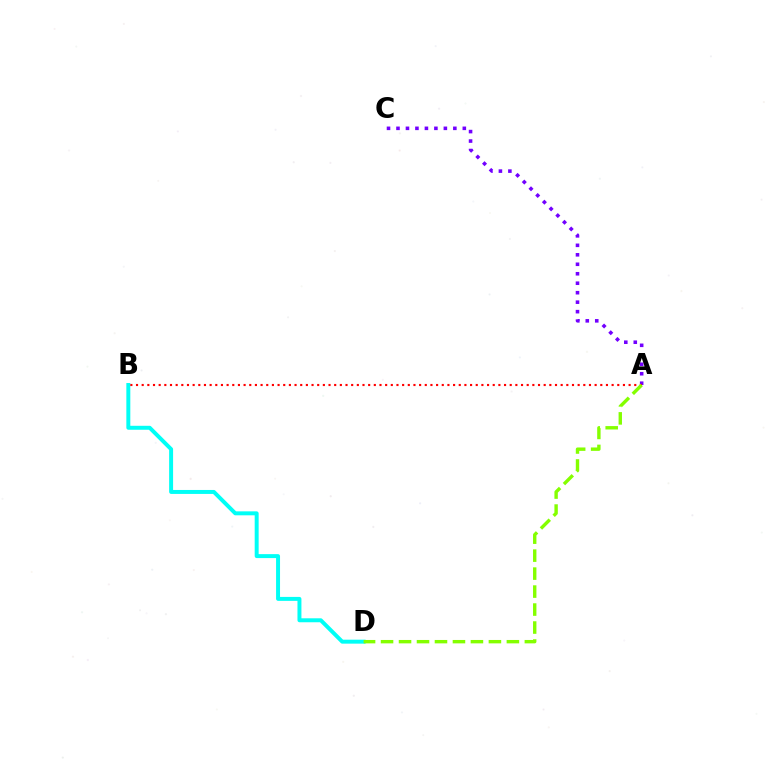{('B', 'D'): [{'color': '#00fff6', 'line_style': 'solid', 'thickness': 2.85}], ('A', 'C'): [{'color': '#7200ff', 'line_style': 'dotted', 'thickness': 2.57}], ('A', 'B'): [{'color': '#ff0000', 'line_style': 'dotted', 'thickness': 1.54}], ('A', 'D'): [{'color': '#84ff00', 'line_style': 'dashed', 'thickness': 2.44}]}